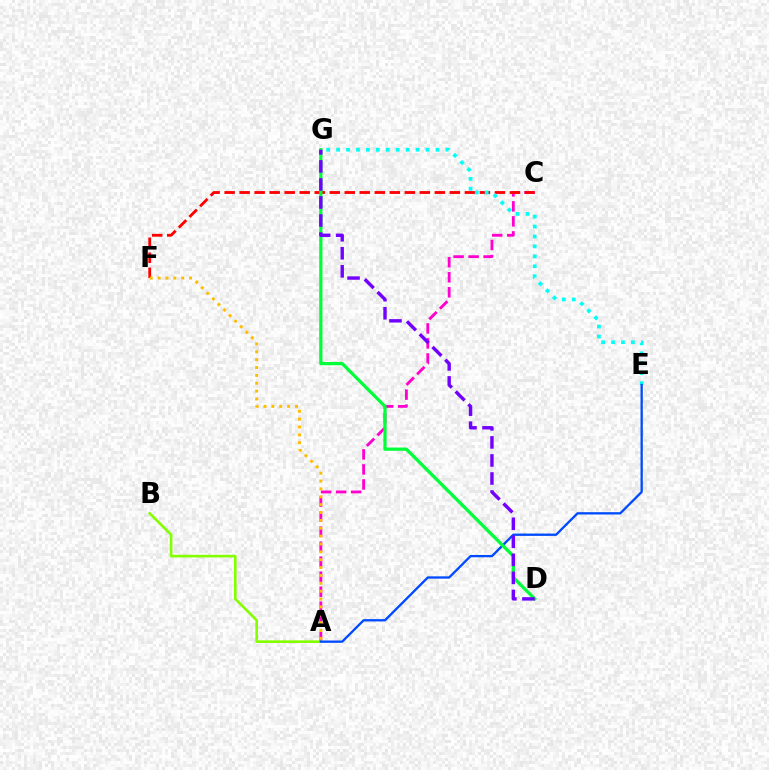{('A', 'C'): [{'color': '#ff00cf', 'line_style': 'dashed', 'thickness': 2.04}], ('C', 'F'): [{'color': '#ff0000', 'line_style': 'dashed', 'thickness': 2.04}], ('E', 'G'): [{'color': '#00fff6', 'line_style': 'dotted', 'thickness': 2.7}], ('A', 'B'): [{'color': '#84ff00', 'line_style': 'solid', 'thickness': 1.9}], ('A', 'E'): [{'color': '#004bff', 'line_style': 'solid', 'thickness': 1.67}], ('D', 'G'): [{'color': '#00ff39', 'line_style': 'solid', 'thickness': 2.33}, {'color': '#7200ff', 'line_style': 'dashed', 'thickness': 2.45}], ('A', 'F'): [{'color': '#ffbd00', 'line_style': 'dotted', 'thickness': 2.14}]}